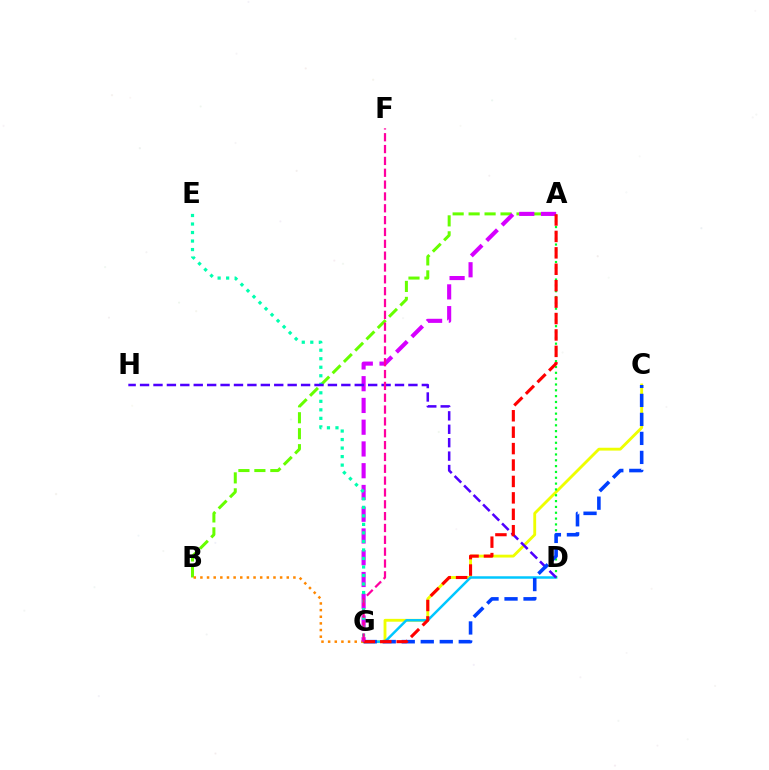{('C', 'G'): [{'color': '#eeff00', 'line_style': 'solid', 'thickness': 2.05}, {'color': '#003fff', 'line_style': 'dashed', 'thickness': 2.58}], ('D', 'G'): [{'color': '#00c7ff', 'line_style': 'solid', 'thickness': 1.79}], ('A', 'D'): [{'color': '#00ff27', 'line_style': 'dotted', 'thickness': 1.58}], ('A', 'B'): [{'color': '#66ff00', 'line_style': 'dashed', 'thickness': 2.17}], ('B', 'G'): [{'color': '#ff8800', 'line_style': 'dotted', 'thickness': 1.81}], ('A', 'G'): [{'color': '#d600ff', 'line_style': 'dashed', 'thickness': 2.96}, {'color': '#ff0000', 'line_style': 'dashed', 'thickness': 2.23}], ('E', 'G'): [{'color': '#00ffaf', 'line_style': 'dotted', 'thickness': 2.31}], ('D', 'H'): [{'color': '#4f00ff', 'line_style': 'dashed', 'thickness': 1.82}], ('F', 'G'): [{'color': '#ff00a0', 'line_style': 'dashed', 'thickness': 1.61}]}